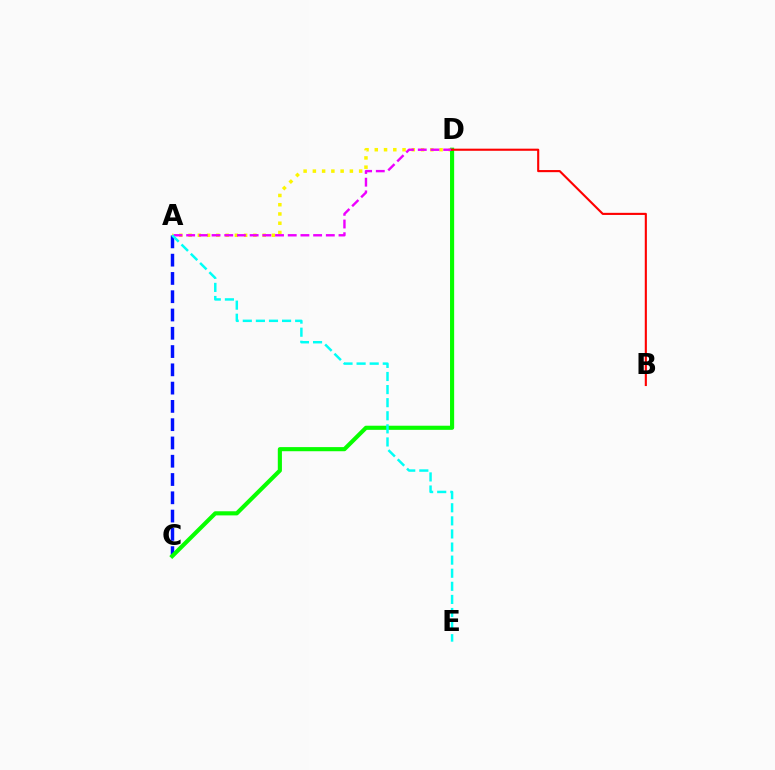{('A', 'C'): [{'color': '#0010ff', 'line_style': 'dashed', 'thickness': 2.48}], ('A', 'D'): [{'color': '#fcf500', 'line_style': 'dotted', 'thickness': 2.51}, {'color': '#ee00ff', 'line_style': 'dashed', 'thickness': 1.72}], ('C', 'D'): [{'color': '#08ff00', 'line_style': 'solid', 'thickness': 2.97}], ('B', 'D'): [{'color': '#ff0000', 'line_style': 'solid', 'thickness': 1.52}], ('A', 'E'): [{'color': '#00fff6', 'line_style': 'dashed', 'thickness': 1.78}]}